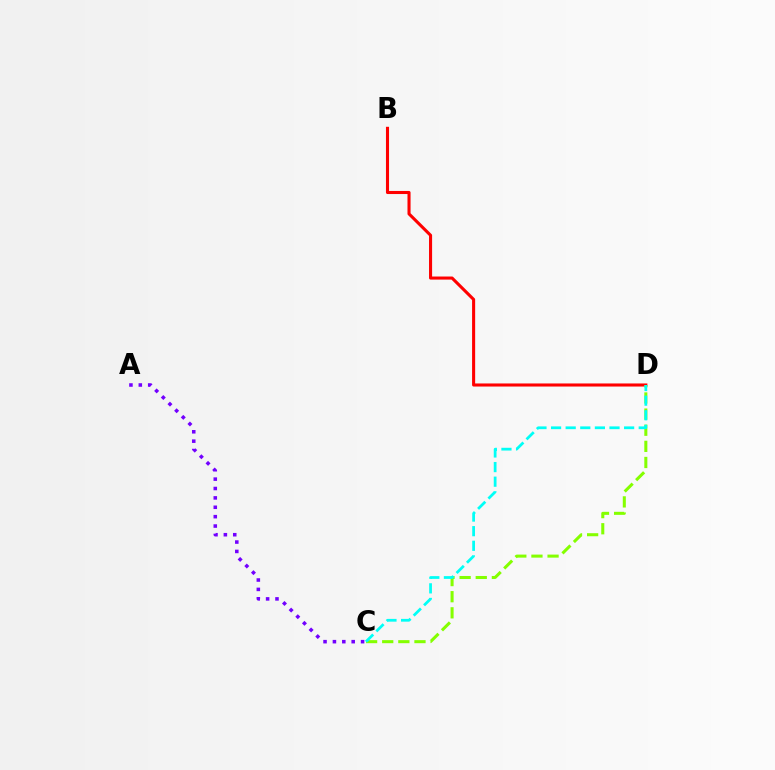{('A', 'C'): [{'color': '#7200ff', 'line_style': 'dotted', 'thickness': 2.55}], ('B', 'D'): [{'color': '#ff0000', 'line_style': 'solid', 'thickness': 2.21}], ('C', 'D'): [{'color': '#84ff00', 'line_style': 'dashed', 'thickness': 2.19}, {'color': '#00fff6', 'line_style': 'dashed', 'thickness': 1.98}]}